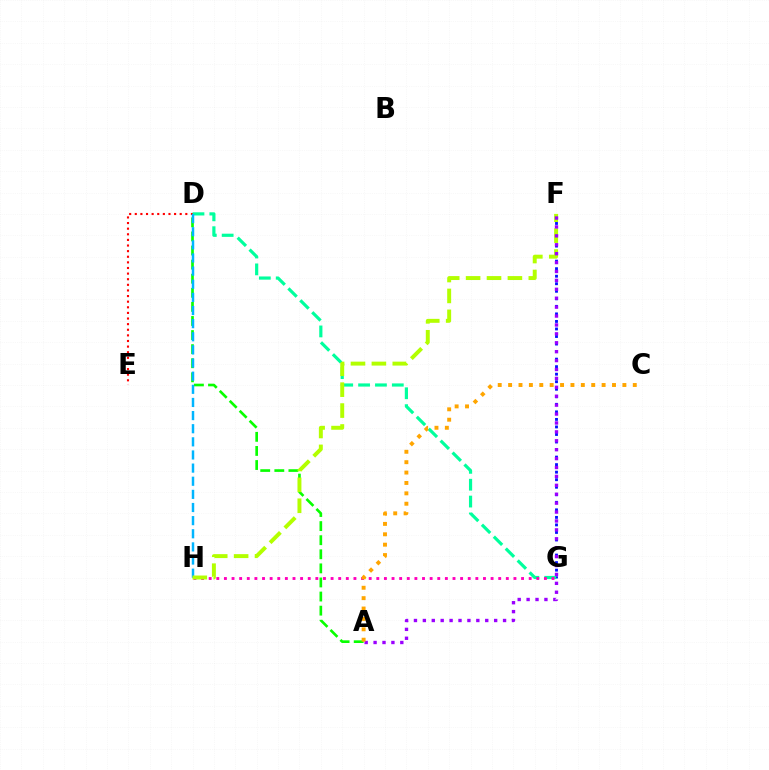{('D', 'E'): [{'color': '#ff0000', 'line_style': 'dotted', 'thickness': 1.53}], ('A', 'D'): [{'color': '#08ff00', 'line_style': 'dashed', 'thickness': 1.91}], ('F', 'G'): [{'color': '#0010ff', 'line_style': 'dotted', 'thickness': 2.05}], ('D', 'G'): [{'color': '#00ff9d', 'line_style': 'dashed', 'thickness': 2.29}], ('D', 'H'): [{'color': '#00b5ff', 'line_style': 'dashed', 'thickness': 1.78}], ('G', 'H'): [{'color': '#ff00bd', 'line_style': 'dotted', 'thickness': 2.07}], ('F', 'H'): [{'color': '#b3ff00', 'line_style': 'dashed', 'thickness': 2.84}], ('A', 'F'): [{'color': '#9b00ff', 'line_style': 'dotted', 'thickness': 2.42}], ('A', 'C'): [{'color': '#ffa500', 'line_style': 'dotted', 'thickness': 2.82}]}